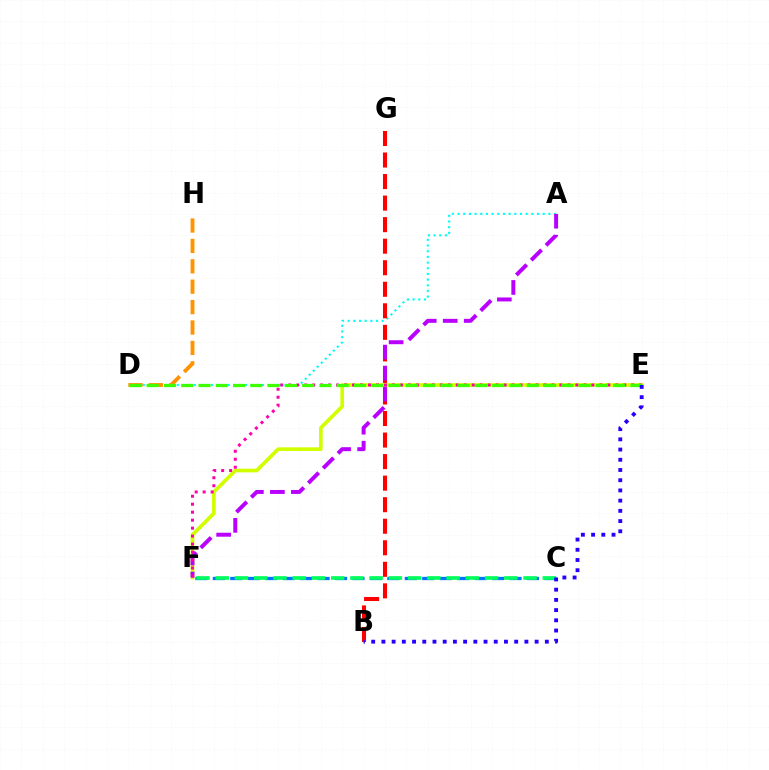{('A', 'D'): [{'color': '#00fff6', 'line_style': 'dotted', 'thickness': 1.54}], ('B', 'G'): [{'color': '#ff0000', 'line_style': 'dashed', 'thickness': 2.93}], ('D', 'H'): [{'color': '#ff9400', 'line_style': 'dashed', 'thickness': 2.77}], ('E', 'F'): [{'color': '#d1ff00', 'line_style': 'solid', 'thickness': 2.65}, {'color': '#ff00ac', 'line_style': 'dotted', 'thickness': 2.17}], ('C', 'F'): [{'color': '#0074ff', 'line_style': 'dashed', 'thickness': 2.37}, {'color': '#00ff5c', 'line_style': 'dashed', 'thickness': 2.61}], ('A', 'F'): [{'color': '#b900ff', 'line_style': 'dashed', 'thickness': 2.85}], ('D', 'E'): [{'color': '#3dff00', 'line_style': 'dashed', 'thickness': 2.35}], ('B', 'E'): [{'color': '#2500ff', 'line_style': 'dotted', 'thickness': 2.78}]}